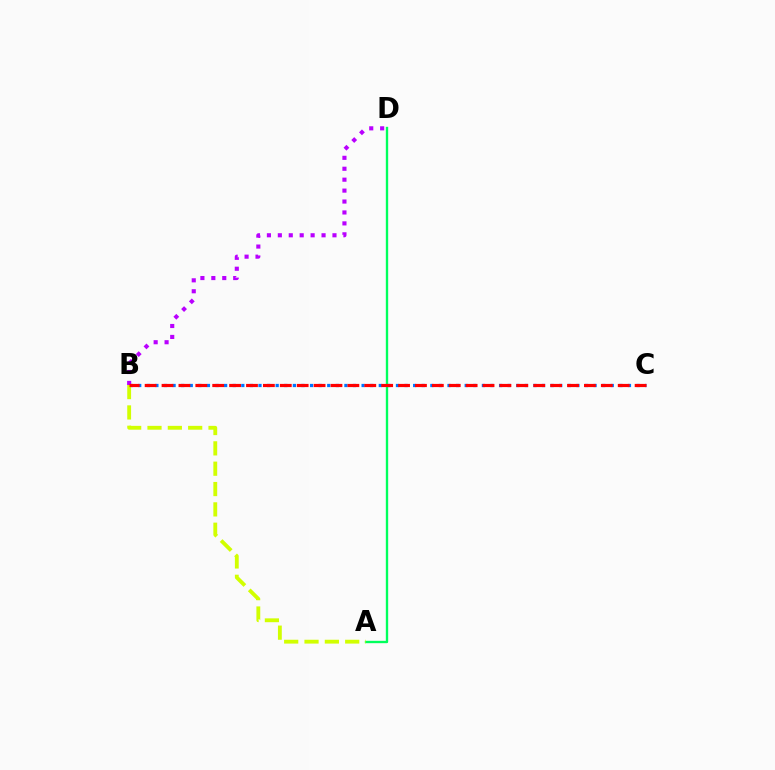{('B', 'C'): [{'color': '#0074ff', 'line_style': 'dotted', 'thickness': 2.33}, {'color': '#ff0000', 'line_style': 'dashed', 'thickness': 2.3}], ('B', 'D'): [{'color': '#b900ff', 'line_style': 'dotted', 'thickness': 2.97}], ('A', 'D'): [{'color': '#00ff5c', 'line_style': 'solid', 'thickness': 1.69}], ('A', 'B'): [{'color': '#d1ff00', 'line_style': 'dashed', 'thickness': 2.76}]}